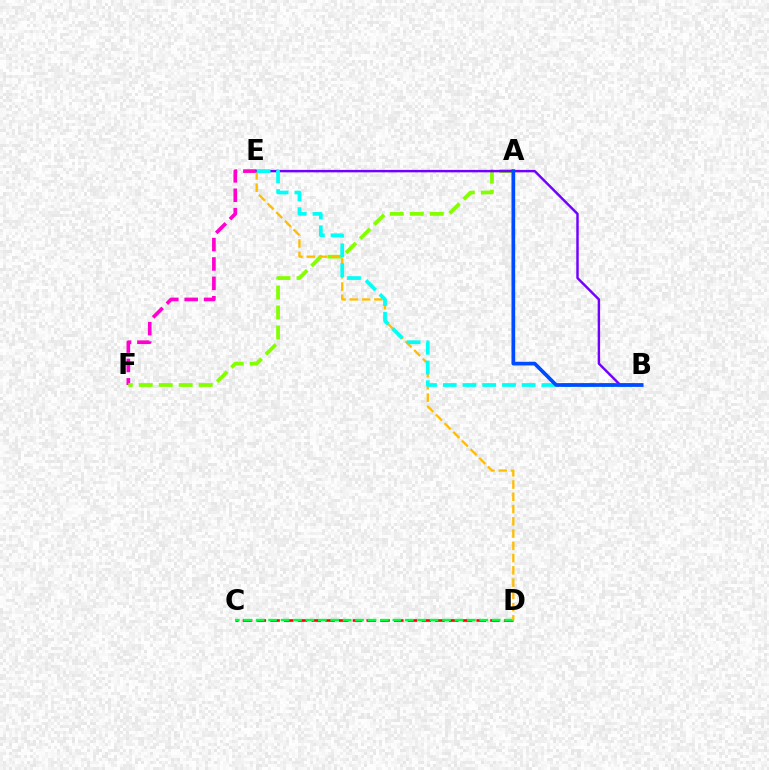{('C', 'D'): [{'color': '#ff0000', 'line_style': 'dashed', 'thickness': 1.87}, {'color': '#00ff39', 'line_style': 'dashed', 'thickness': 1.69}], ('E', 'F'): [{'color': '#ff00cf', 'line_style': 'dashed', 'thickness': 2.63}], ('A', 'F'): [{'color': '#84ff00', 'line_style': 'dashed', 'thickness': 2.71}], ('D', 'E'): [{'color': '#ffbd00', 'line_style': 'dashed', 'thickness': 1.67}], ('B', 'E'): [{'color': '#7200ff', 'line_style': 'solid', 'thickness': 1.76}, {'color': '#00fff6', 'line_style': 'dashed', 'thickness': 2.68}], ('A', 'B'): [{'color': '#004bff', 'line_style': 'solid', 'thickness': 2.67}]}